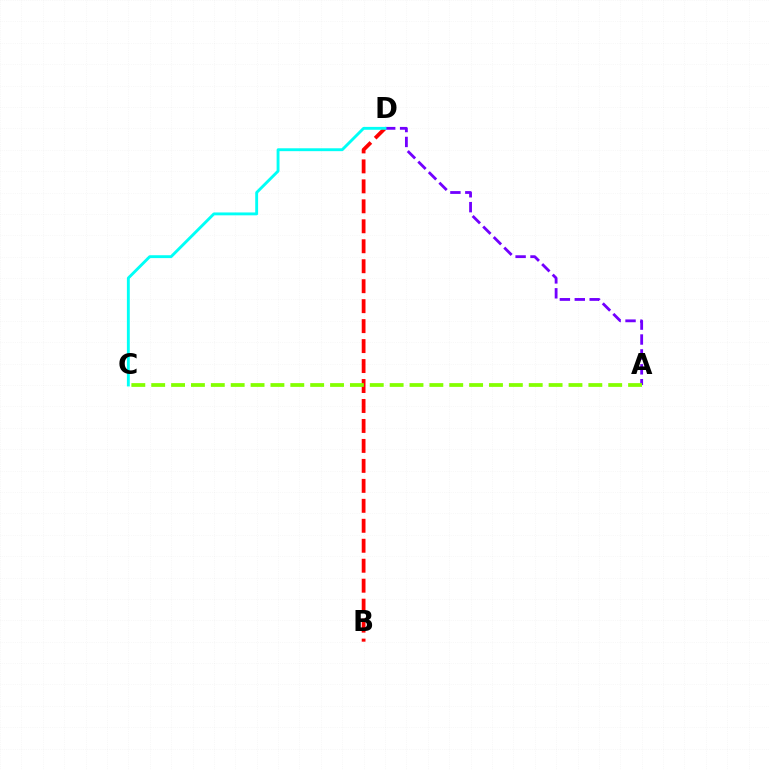{('B', 'D'): [{'color': '#ff0000', 'line_style': 'dashed', 'thickness': 2.71}], ('A', 'D'): [{'color': '#7200ff', 'line_style': 'dashed', 'thickness': 2.02}], ('C', 'D'): [{'color': '#00fff6', 'line_style': 'solid', 'thickness': 2.07}], ('A', 'C'): [{'color': '#84ff00', 'line_style': 'dashed', 'thickness': 2.7}]}